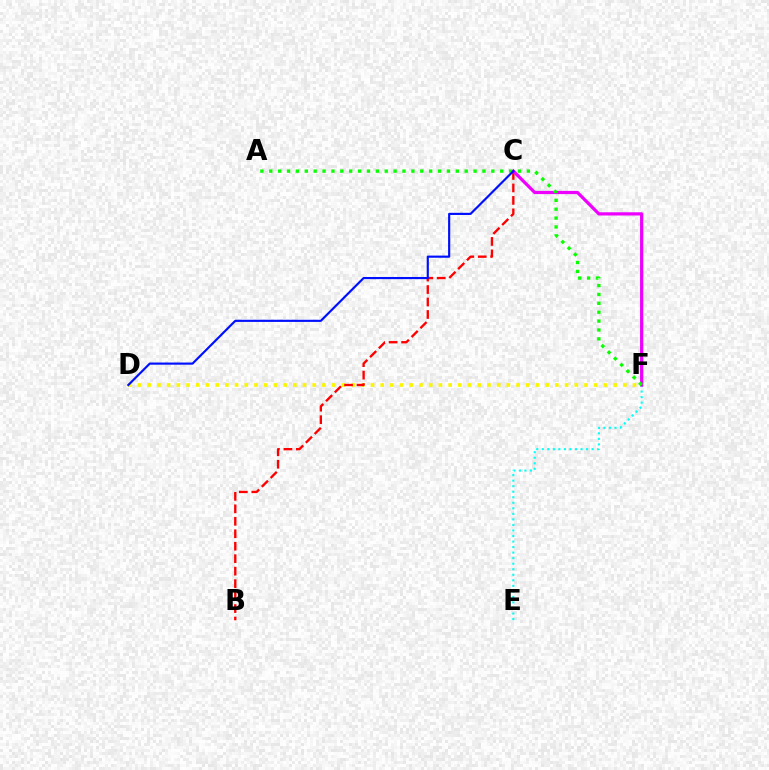{('E', 'F'): [{'color': '#00fff6', 'line_style': 'dotted', 'thickness': 1.5}], ('D', 'F'): [{'color': '#fcf500', 'line_style': 'dotted', 'thickness': 2.64}], ('B', 'C'): [{'color': '#ff0000', 'line_style': 'dashed', 'thickness': 1.69}], ('C', 'F'): [{'color': '#ee00ff', 'line_style': 'solid', 'thickness': 2.32}], ('A', 'F'): [{'color': '#08ff00', 'line_style': 'dotted', 'thickness': 2.41}], ('C', 'D'): [{'color': '#0010ff', 'line_style': 'solid', 'thickness': 1.56}]}